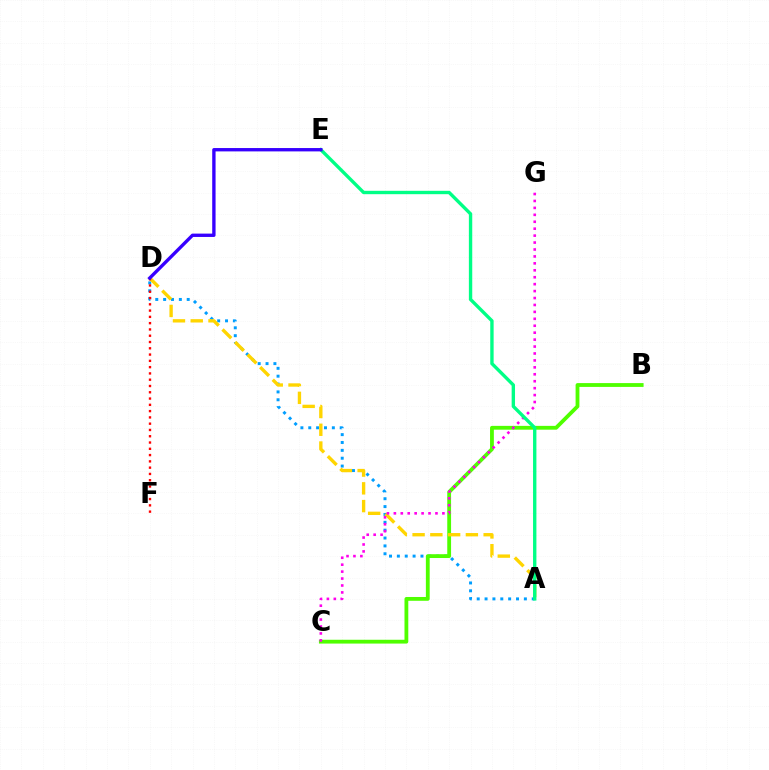{('A', 'D'): [{'color': '#009eff', 'line_style': 'dotted', 'thickness': 2.14}, {'color': '#ffd500', 'line_style': 'dashed', 'thickness': 2.41}], ('B', 'C'): [{'color': '#4fff00', 'line_style': 'solid', 'thickness': 2.74}], ('C', 'G'): [{'color': '#ff00ed', 'line_style': 'dotted', 'thickness': 1.88}], ('A', 'E'): [{'color': '#00ff86', 'line_style': 'solid', 'thickness': 2.43}], ('D', 'F'): [{'color': '#ff0000', 'line_style': 'dotted', 'thickness': 1.71}], ('D', 'E'): [{'color': '#3700ff', 'line_style': 'solid', 'thickness': 2.41}]}